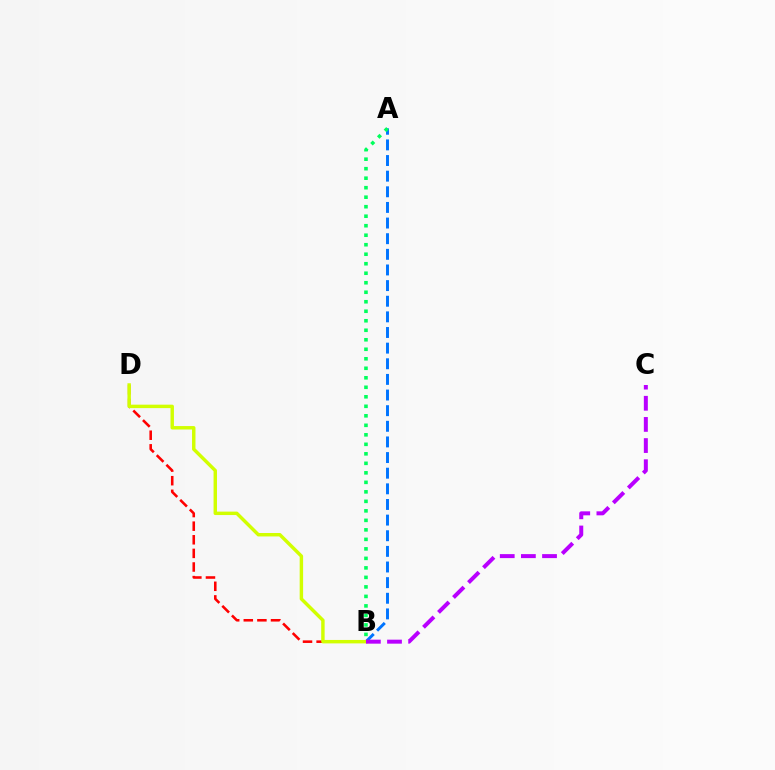{('A', 'B'): [{'color': '#0074ff', 'line_style': 'dashed', 'thickness': 2.12}, {'color': '#00ff5c', 'line_style': 'dotted', 'thickness': 2.58}], ('B', 'D'): [{'color': '#ff0000', 'line_style': 'dashed', 'thickness': 1.85}, {'color': '#d1ff00', 'line_style': 'solid', 'thickness': 2.48}], ('B', 'C'): [{'color': '#b900ff', 'line_style': 'dashed', 'thickness': 2.87}]}